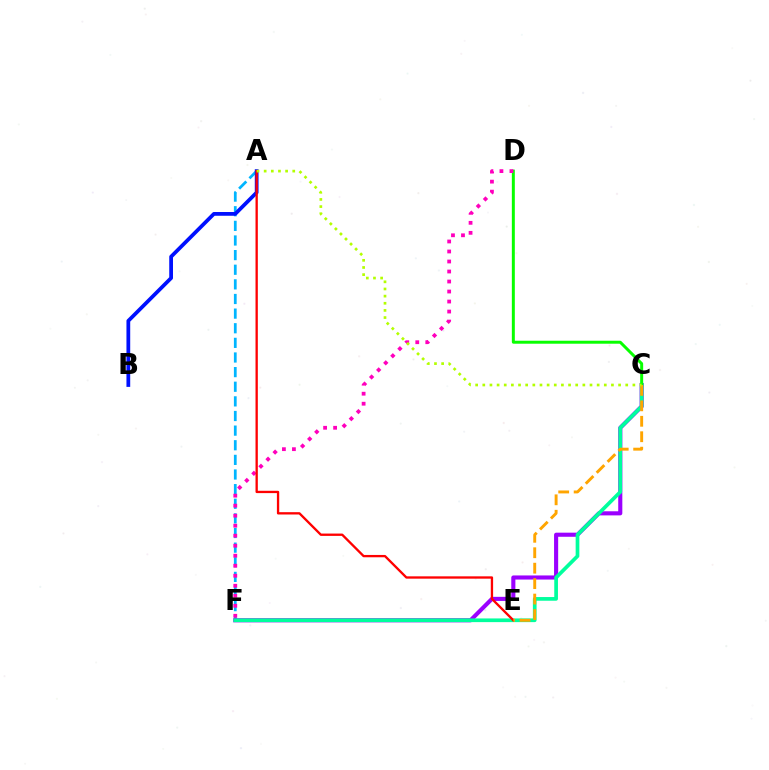{('A', 'F'): [{'color': '#00b5ff', 'line_style': 'dashed', 'thickness': 1.99}], ('C', 'F'): [{'color': '#9b00ff', 'line_style': 'solid', 'thickness': 2.95}, {'color': '#00ff9d', 'line_style': 'solid', 'thickness': 2.66}], ('C', 'D'): [{'color': '#08ff00', 'line_style': 'solid', 'thickness': 2.14}], ('A', 'B'): [{'color': '#0010ff', 'line_style': 'solid', 'thickness': 2.71}], ('D', 'F'): [{'color': '#ff00bd', 'line_style': 'dotted', 'thickness': 2.72}], ('A', 'E'): [{'color': '#ff0000', 'line_style': 'solid', 'thickness': 1.67}], ('C', 'E'): [{'color': '#ffa500', 'line_style': 'dashed', 'thickness': 2.1}], ('A', 'C'): [{'color': '#b3ff00', 'line_style': 'dotted', 'thickness': 1.94}]}